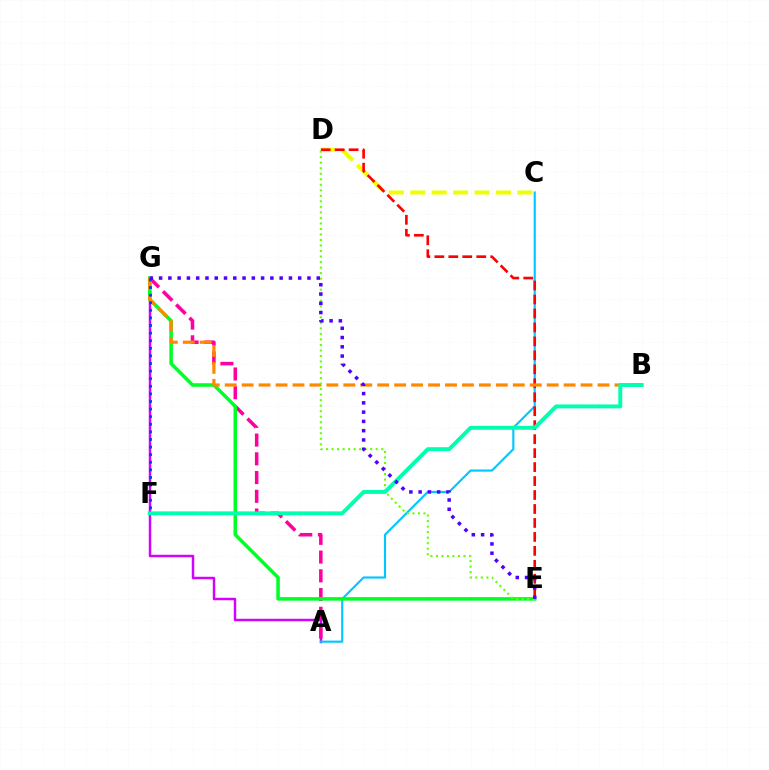{('C', 'D'): [{'color': '#eeff00', 'line_style': 'dashed', 'thickness': 2.91}], ('A', 'G'): [{'color': '#d600ff', 'line_style': 'solid', 'thickness': 1.77}, {'color': '#ff00a0', 'line_style': 'dashed', 'thickness': 2.55}], ('A', 'C'): [{'color': '#00c7ff', 'line_style': 'solid', 'thickness': 1.54}], ('D', 'E'): [{'color': '#ff0000', 'line_style': 'dashed', 'thickness': 1.9}, {'color': '#66ff00', 'line_style': 'dotted', 'thickness': 1.5}], ('E', 'G'): [{'color': '#00ff27', 'line_style': 'solid', 'thickness': 2.54}, {'color': '#4f00ff', 'line_style': 'dotted', 'thickness': 2.52}], ('B', 'G'): [{'color': '#ff8800', 'line_style': 'dashed', 'thickness': 2.3}], ('F', 'G'): [{'color': '#003fff', 'line_style': 'dotted', 'thickness': 2.06}], ('B', 'F'): [{'color': '#00ffaf', 'line_style': 'solid', 'thickness': 2.83}]}